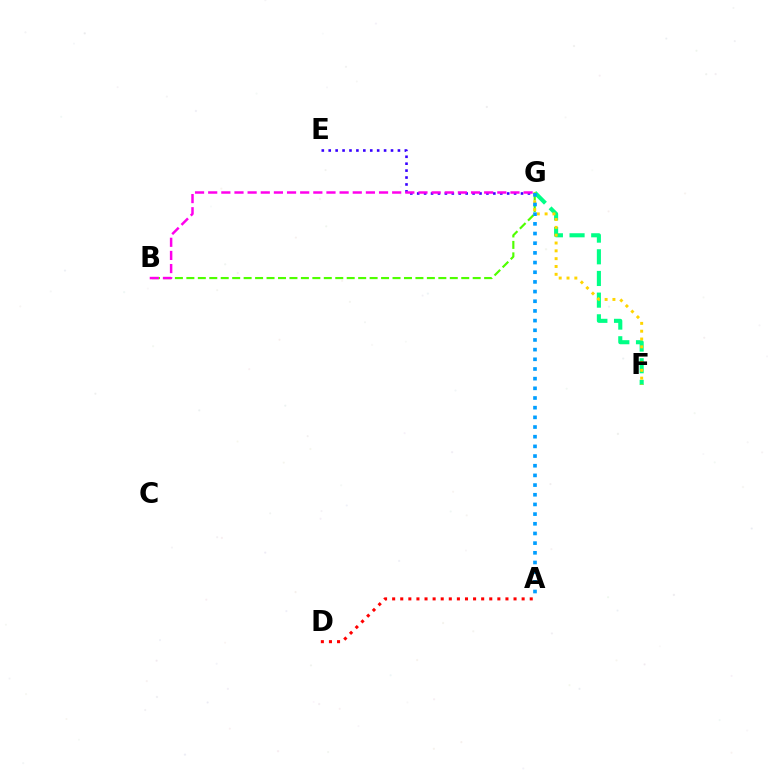{('E', 'G'): [{'color': '#3700ff', 'line_style': 'dotted', 'thickness': 1.88}], ('F', 'G'): [{'color': '#00ff86', 'line_style': 'dashed', 'thickness': 2.94}, {'color': '#ffd500', 'line_style': 'dotted', 'thickness': 2.13}], ('B', 'G'): [{'color': '#4fff00', 'line_style': 'dashed', 'thickness': 1.56}, {'color': '#ff00ed', 'line_style': 'dashed', 'thickness': 1.79}], ('A', 'G'): [{'color': '#009eff', 'line_style': 'dotted', 'thickness': 2.63}], ('A', 'D'): [{'color': '#ff0000', 'line_style': 'dotted', 'thickness': 2.2}]}